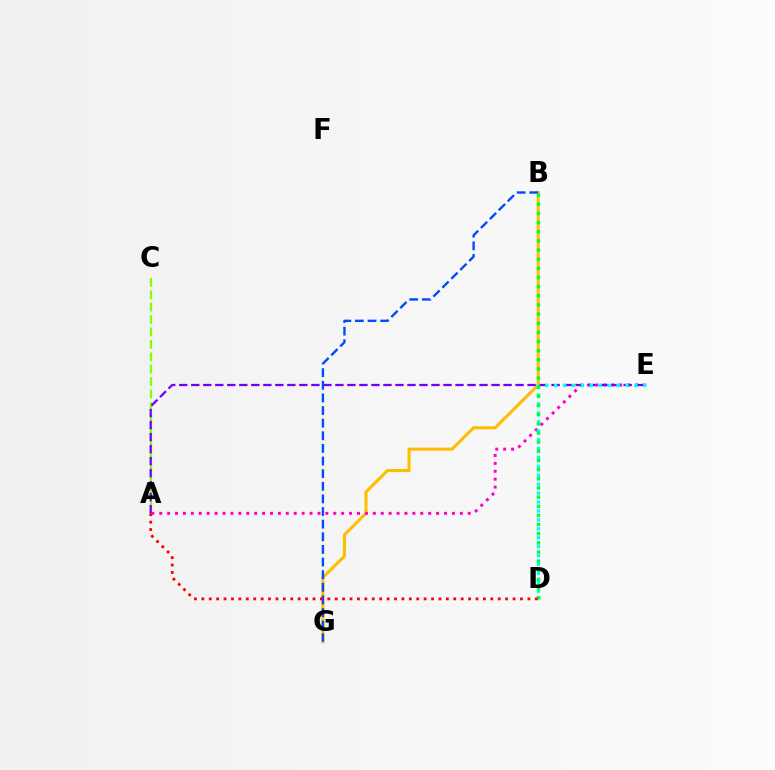{('A', 'C'): [{'color': '#84ff00', 'line_style': 'dashed', 'thickness': 1.69}], ('B', 'G'): [{'color': '#ffbd00', 'line_style': 'solid', 'thickness': 2.21}, {'color': '#004bff', 'line_style': 'dashed', 'thickness': 1.71}], ('A', 'E'): [{'color': '#ff00cf', 'line_style': 'dotted', 'thickness': 2.15}, {'color': '#7200ff', 'line_style': 'dashed', 'thickness': 1.63}], ('D', 'E'): [{'color': '#00fff6', 'line_style': 'dotted', 'thickness': 2.42}], ('B', 'D'): [{'color': '#00ff39', 'line_style': 'dotted', 'thickness': 2.49}], ('A', 'D'): [{'color': '#ff0000', 'line_style': 'dotted', 'thickness': 2.01}]}